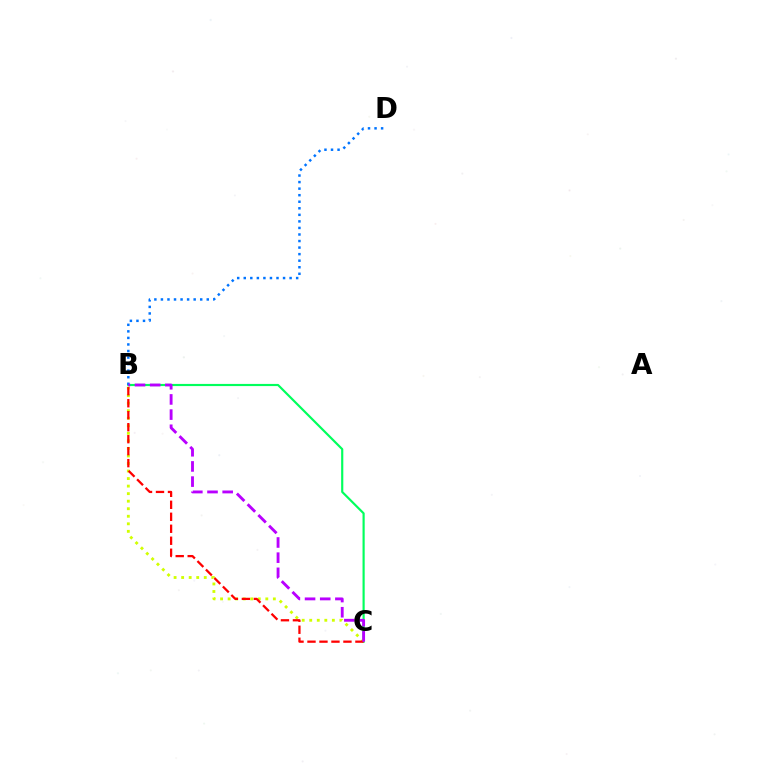{('B', 'C'): [{'color': '#00ff5c', 'line_style': 'solid', 'thickness': 1.56}, {'color': '#d1ff00', 'line_style': 'dotted', 'thickness': 2.05}, {'color': '#ff0000', 'line_style': 'dashed', 'thickness': 1.63}, {'color': '#b900ff', 'line_style': 'dashed', 'thickness': 2.06}], ('B', 'D'): [{'color': '#0074ff', 'line_style': 'dotted', 'thickness': 1.78}]}